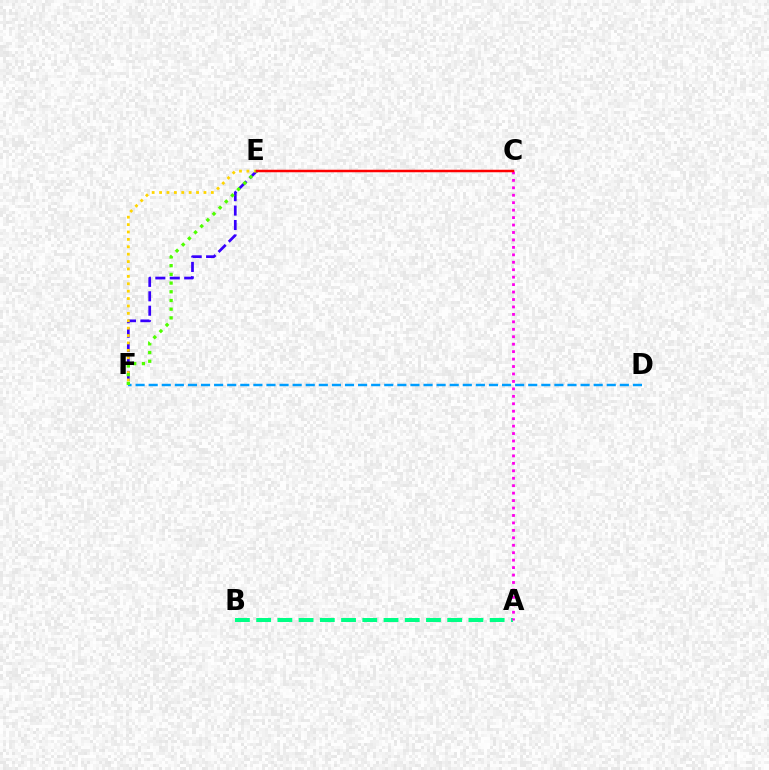{('E', 'F'): [{'color': '#3700ff', 'line_style': 'dashed', 'thickness': 1.96}, {'color': '#ffd500', 'line_style': 'dotted', 'thickness': 2.01}, {'color': '#4fff00', 'line_style': 'dotted', 'thickness': 2.36}], ('A', 'B'): [{'color': '#00ff86', 'line_style': 'dashed', 'thickness': 2.88}], ('A', 'C'): [{'color': '#ff00ed', 'line_style': 'dotted', 'thickness': 2.02}], ('D', 'F'): [{'color': '#009eff', 'line_style': 'dashed', 'thickness': 1.78}], ('C', 'E'): [{'color': '#ff0000', 'line_style': 'solid', 'thickness': 1.8}]}